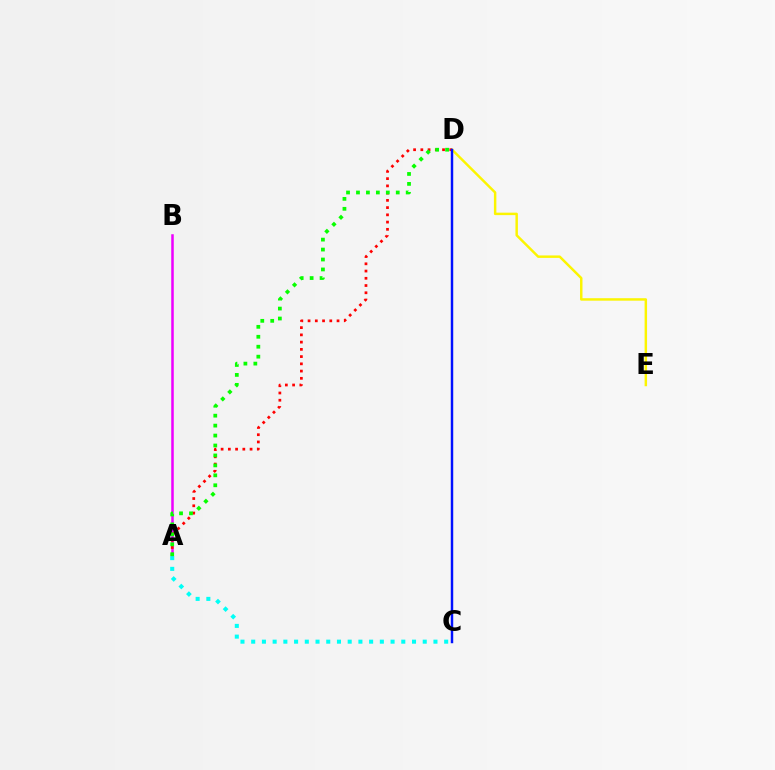{('D', 'E'): [{'color': '#fcf500', 'line_style': 'solid', 'thickness': 1.77}], ('A', 'B'): [{'color': '#ee00ff', 'line_style': 'solid', 'thickness': 1.81}], ('A', 'D'): [{'color': '#ff0000', 'line_style': 'dotted', 'thickness': 1.97}, {'color': '#08ff00', 'line_style': 'dotted', 'thickness': 2.7}], ('A', 'C'): [{'color': '#00fff6', 'line_style': 'dotted', 'thickness': 2.91}], ('C', 'D'): [{'color': '#0010ff', 'line_style': 'solid', 'thickness': 1.76}]}